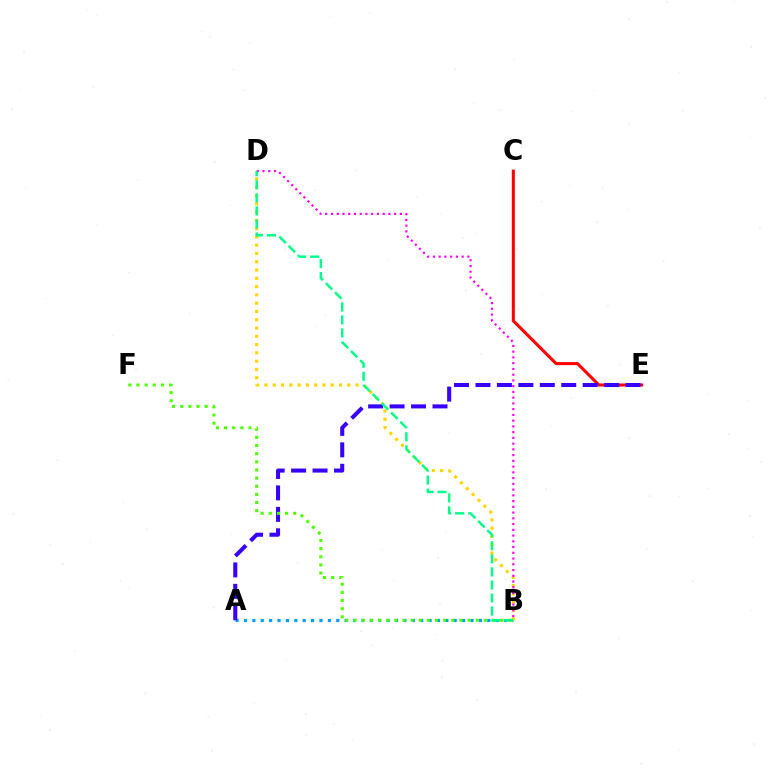{('C', 'E'): [{'color': '#ff0000', 'line_style': 'solid', 'thickness': 2.2}], ('A', 'B'): [{'color': '#009eff', 'line_style': 'dotted', 'thickness': 2.28}], ('B', 'D'): [{'color': '#ffd500', 'line_style': 'dotted', 'thickness': 2.25}, {'color': '#ff00ed', 'line_style': 'dotted', 'thickness': 1.56}, {'color': '#00ff86', 'line_style': 'dashed', 'thickness': 1.77}], ('A', 'E'): [{'color': '#3700ff', 'line_style': 'dashed', 'thickness': 2.91}], ('B', 'F'): [{'color': '#4fff00', 'line_style': 'dotted', 'thickness': 2.21}]}